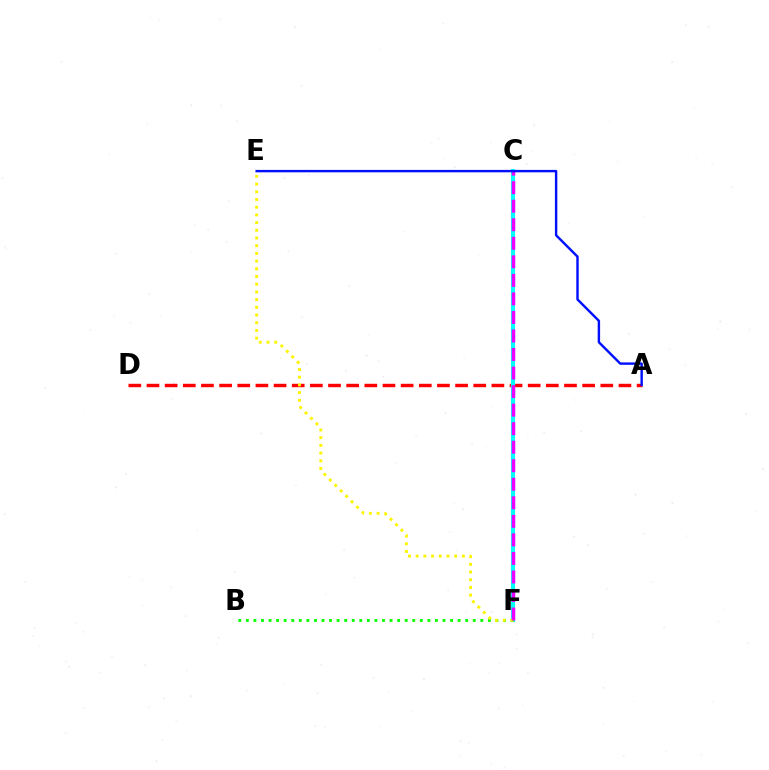{('A', 'D'): [{'color': '#ff0000', 'line_style': 'dashed', 'thickness': 2.47}], ('C', 'F'): [{'color': '#00fff6', 'line_style': 'solid', 'thickness': 2.95}, {'color': '#ee00ff', 'line_style': 'dashed', 'thickness': 2.52}], ('B', 'F'): [{'color': '#08ff00', 'line_style': 'dotted', 'thickness': 2.06}], ('E', 'F'): [{'color': '#fcf500', 'line_style': 'dotted', 'thickness': 2.09}], ('A', 'E'): [{'color': '#0010ff', 'line_style': 'solid', 'thickness': 1.74}]}